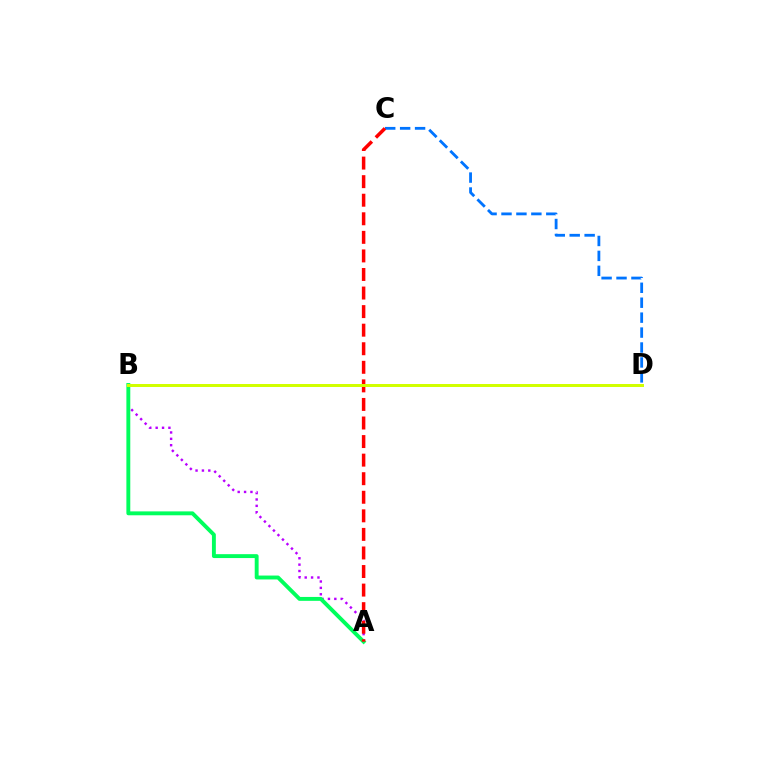{('C', 'D'): [{'color': '#0074ff', 'line_style': 'dashed', 'thickness': 2.03}], ('A', 'B'): [{'color': '#b900ff', 'line_style': 'dotted', 'thickness': 1.73}, {'color': '#00ff5c', 'line_style': 'solid', 'thickness': 2.81}], ('A', 'C'): [{'color': '#ff0000', 'line_style': 'dashed', 'thickness': 2.52}], ('B', 'D'): [{'color': '#d1ff00', 'line_style': 'solid', 'thickness': 2.15}]}